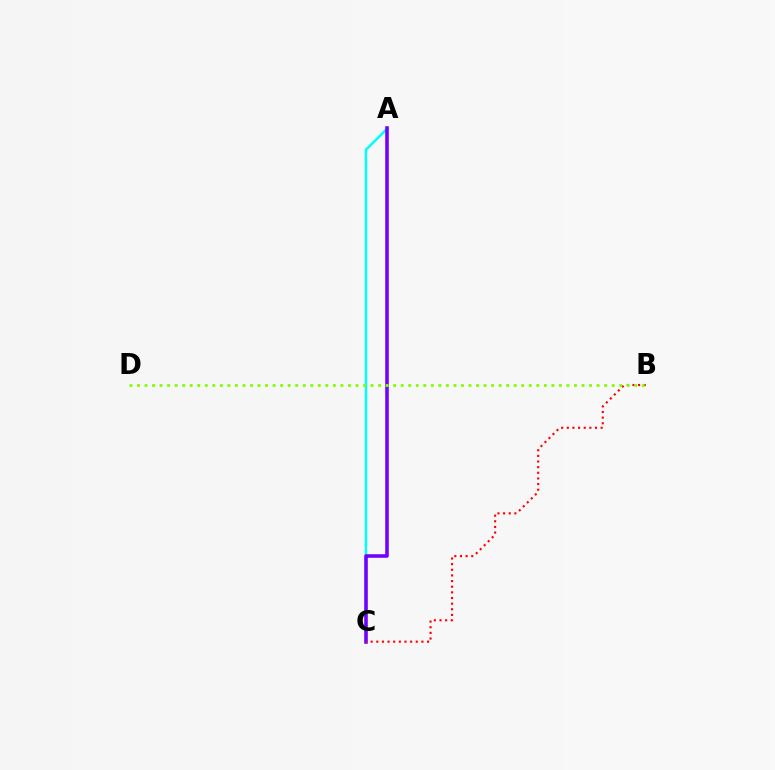{('A', 'C'): [{'color': '#00fff6', 'line_style': 'solid', 'thickness': 1.82}, {'color': '#7200ff', 'line_style': 'solid', 'thickness': 2.57}], ('B', 'C'): [{'color': '#ff0000', 'line_style': 'dotted', 'thickness': 1.53}], ('B', 'D'): [{'color': '#84ff00', 'line_style': 'dotted', 'thickness': 2.05}]}